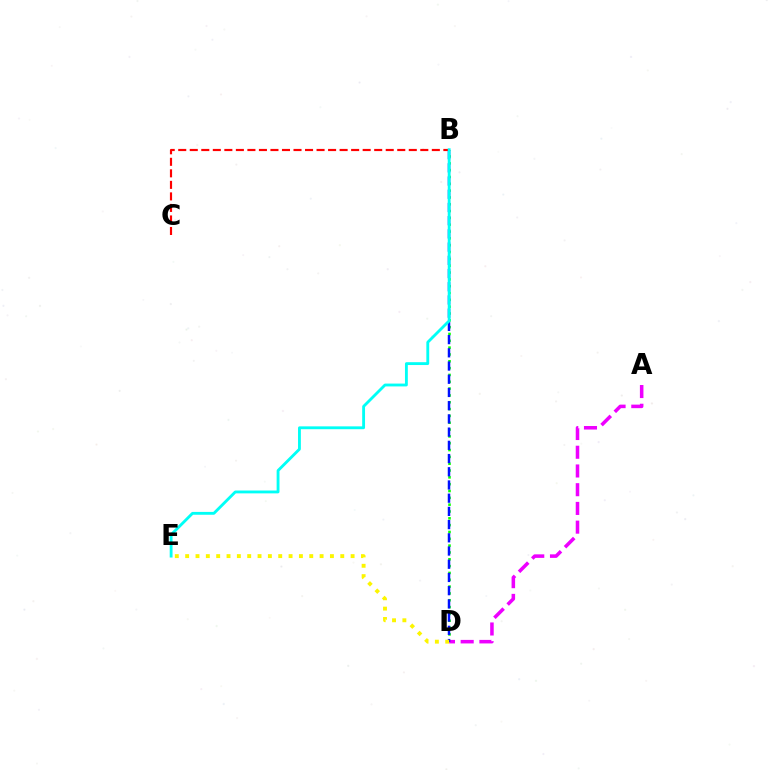{('B', 'D'): [{'color': '#08ff00', 'line_style': 'dotted', 'thickness': 1.85}, {'color': '#0010ff', 'line_style': 'dashed', 'thickness': 1.8}], ('A', 'D'): [{'color': '#ee00ff', 'line_style': 'dashed', 'thickness': 2.54}], ('B', 'C'): [{'color': '#ff0000', 'line_style': 'dashed', 'thickness': 1.57}], ('D', 'E'): [{'color': '#fcf500', 'line_style': 'dotted', 'thickness': 2.81}], ('B', 'E'): [{'color': '#00fff6', 'line_style': 'solid', 'thickness': 2.05}]}